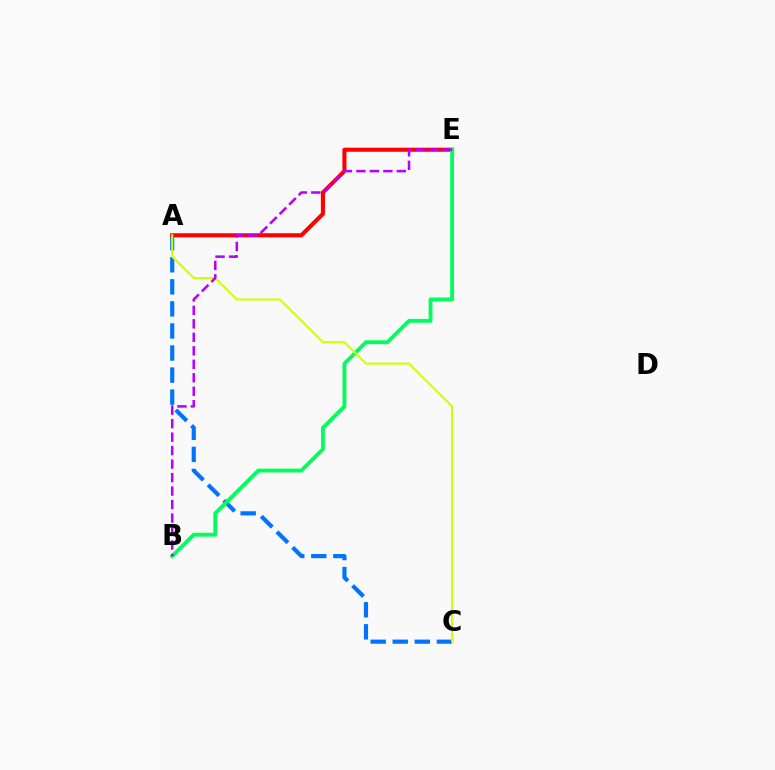{('A', 'C'): [{'color': '#0074ff', 'line_style': 'dashed', 'thickness': 3.0}, {'color': '#d1ff00', 'line_style': 'solid', 'thickness': 1.51}], ('A', 'E'): [{'color': '#ff0000', 'line_style': 'solid', 'thickness': 2.94}], ('B', 'E'): [{'color': '#00ff5c', 'line_style': 'solid', 'thickness': 2.78}, {'color': '#b900ff', 'line_style': 'dashed', 'thickness': 1.83}]}